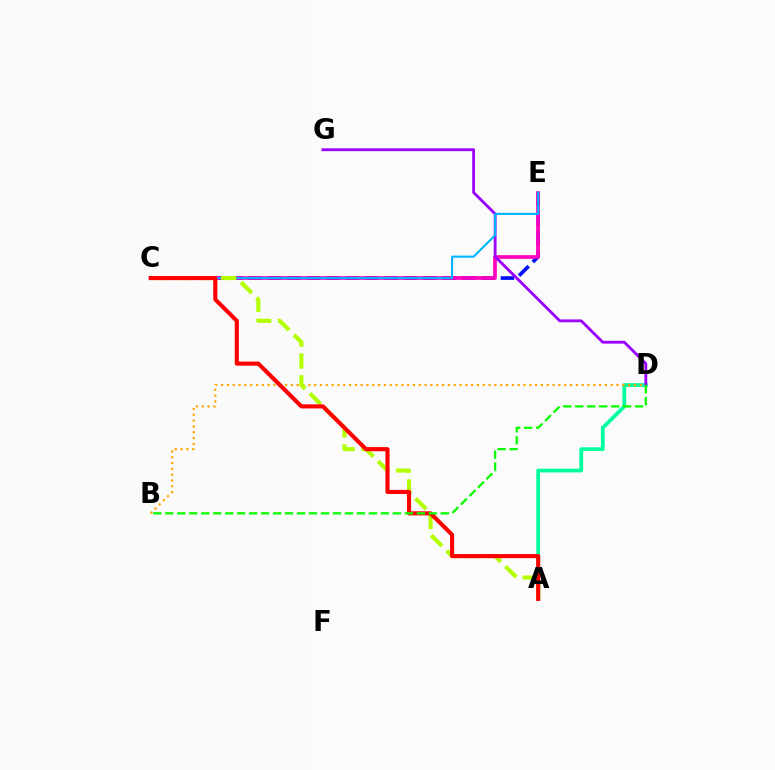{('A', 'D'): [{'color': '#00ff9d', 'line_style': 'solid', 'thickness': 2.71}], ('C', 'E'): [{'color': '#0010ff', 'line_style': 'dashed', 'thickness': 2.63}, {'color': '#ff00bd', 'line_style': 'solid', 'thickness': 2.65}, {'color': '#00b5ff', 'line_style': 'solid', 'thickness': 1.51}], ('D', 'G'): [{'color': '#9b00ff', 'line_style': 'solid', 'thickness': 2.03}], ('B', 'D'): [{'color': '#ffa500', 'line_style': 'dotted', 'thickness': 1.58}, {'color': '#08ff00', 'line_style': 'dashed', 'thickness': 1.63}], ('A', 'C'): [{'color': '#b3ff00', 'line_style': 'dashed', 'thickness': 2.96}, {'color': '#ff0000', 'line_style': 'solid', 'thickness': 2.95}]}